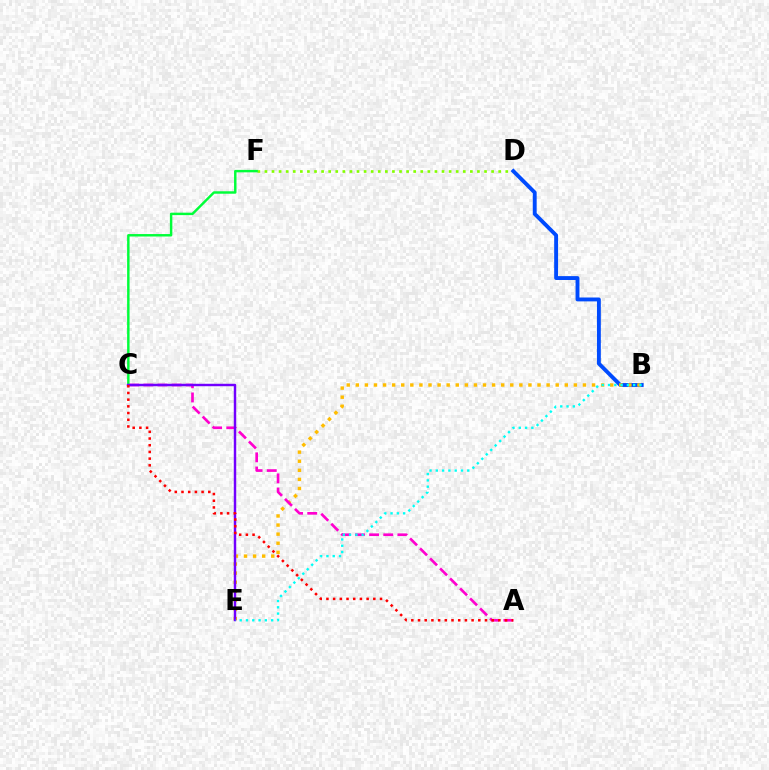{('D', 'F'): [{'color': '#84ff00', 'line_style': 'dotted', 'thickness': 1.92}], ('B', 'D'): [{'color': '#004bff', 'line_style': 'solid', 'thickness': 2.79}], ('B', 'E'): [{'color': '#ffbd00', 'line_style': 'dotted', 'thickness': 2.47}, {'color': '#00fff6', 'line_style': 'dotted', 'thickness': 1.71}], ('A', 'C'): [{'color': '#ff00cf', 'line_style': 'dashed', 'thickness': 1.92}, {'color': '#ff0000', 'line_style': 'dotted', 'thickness': 1.82}], ('C', 'F'): [{'color': '#00ff39', 'line_style': 'solid', 'thickness': 1.76}], ('C', 'E'): [{'color': '#7200ff', 'line_style': 'solid', 'thickness': 1.76}]}